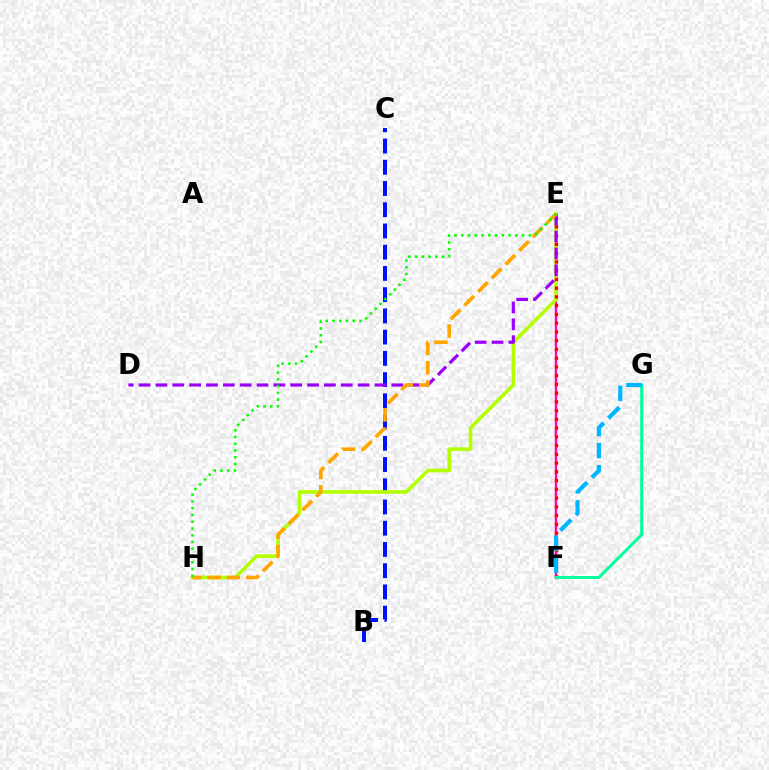{('E', 'F'): [{'color': '#ff00bd', 'line_style': 'solid', 'thickness': 1.73}, {'color': '#ff0000', 'line_style': 'dotted', 'thickness': 2.38}], ('B', 'C'): [{'color': '#0010ff', 'line_style': 'dashed', 'thickness': 2.88}], ('E', 'H'): [{'color': '#b3ff00', 'line_style': 'solid', 'thickness': 2.6}, {'color': '#ffa500', 'line_style': 'dashed', 'thickness': 2.63}, {'color': '#08ff00', 'line_style': 'dotted', 'thickness': 1.84}], ('D', 'E'): [{'color': '#9b00ff', 'line_style': 'dashed', 'thickness': 2.29}], ('F', 'G'): [{'color': '#00ff9d', 'line_style': 'solid', 'thickness': 2.13}, {'color': '#00b5ff', 'line_style': 'dashed', 'thickness': 3.0}]}